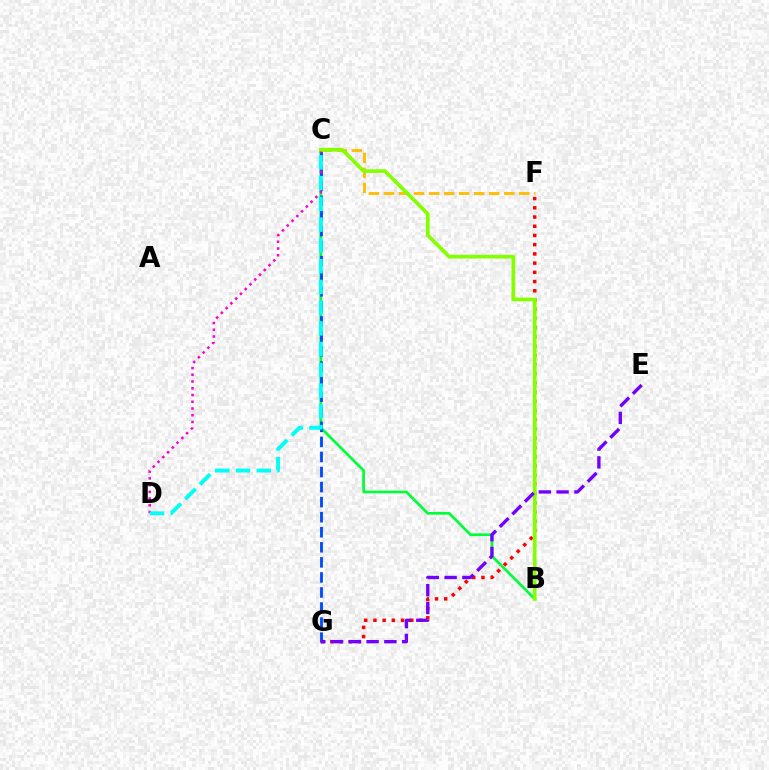{('B', 'C'): [{'color': '#00ff39', 'line_style': 'solid', 'thickness': 1.96}, {'color': '#84ff00', 'line_style': 'solid', 'thickness': 2.64}], ('C', 'G'): [{'color': '#004bff', 'line_style': 'dashed', 'thickness': 2.05}], ('C', 'F'): [{'color': '#ffbd00', 'line_style': 'dashed', 'thickness': 2.04}], ('F', 'G'): [{'color': '#ff0000', 'line_style': 'dotted', 'thickness': 2.5}], ('C', 'D'): [{'color': '#ff00cf', 'line_style': 'dotted', 'thickness': 1.83}, {'color': '#00fff6', 'line_style': 'dashed', 'thickness': 2.82}], ('E', 'G'): [{'color': '#7200ff', 'line_style': 'dashed', 'thickness': 2.41}]}